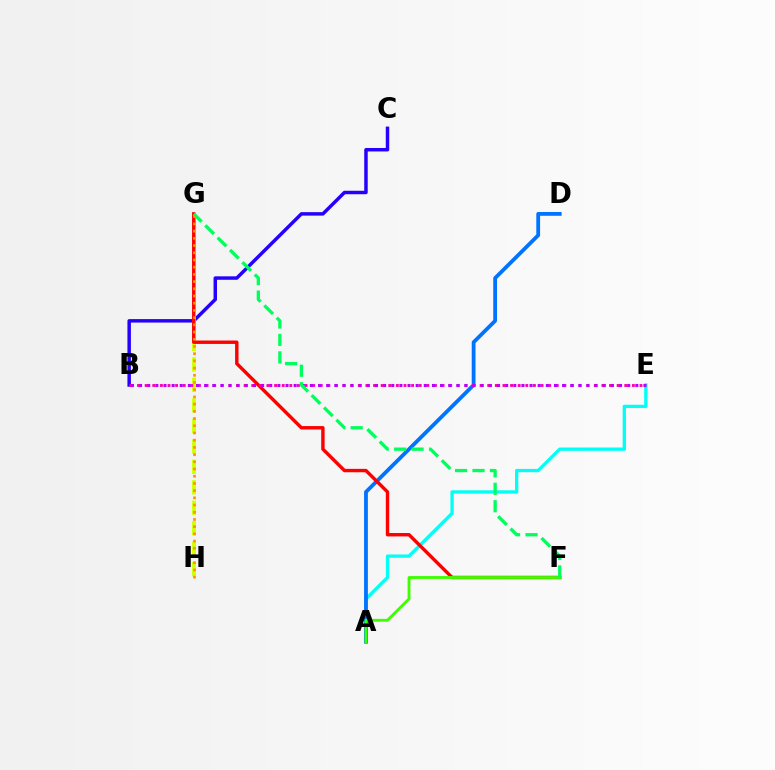{('A', 'E'): [{'color': '#00fff6', 'line_style': 'solid', 'thickness': 2.38}], ('A', 'D'): [{'color': '#0074ff', 'line_style': 'solid', 'thickness': 2.74}], ('B', 'C'): [{'color': '#2500ff', 'line_style': 'solid', 'thickness': 2.5}], ('G', 'H'): [{'color': '#d1ff00', 'line_style': 'dashed', 'thickness': 2.78}, {'color': '#ff9400', 'line_style': 'dotted', 'thickness': 1.96}], ('F', 'G'): [{'color': '#ff0000', 'line_style': 'solid', 'thickness': 2.45}, {'color': '#00ff5c', 'line_style': 'dashed', 'thickness': 2.37}], ('B', 'E'): [{'color': '#ff00ac', 'line_style': 'dotted', 'thickness': 2.07}, {'color': '#b900ff', 'line_style': 'dotted', 'thickness': 2.21}], ('A', 'F'): [{'color': '#3dff00', 'line_style': 'solid', 'thickness': 2.05}]}